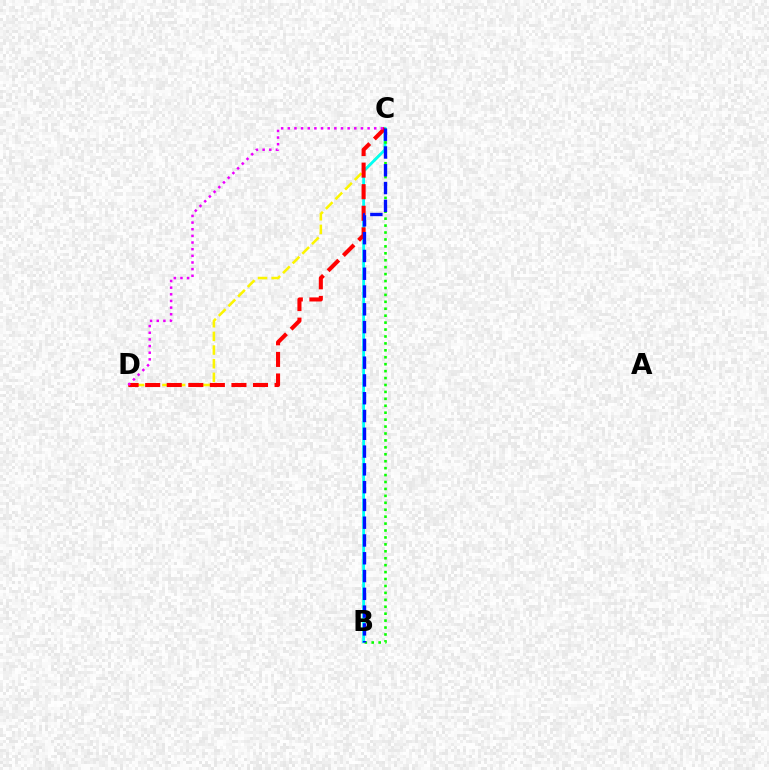{('C', 'D'): [{'color': '#fcf500', 'line_style': 'dashed', 'thickness': 1.85}, {'color': '#ff0000', 'line_style': 'dashed', 'thickness': 2.93}, {'color': '#ee00ff', 'line_style': 'dotted', 'thickness': 1.81}], ('B', 'C'): [{'color': '#00fff6', 'line_style': 'solid', 'thickness': 2.02}, {'color': '#08ff00', 'line_style': 'dotted', 'thickness': 1.88}, {'color': '#0010ff', 'line_style': 'dashed', 'thickness': 2.42}]}